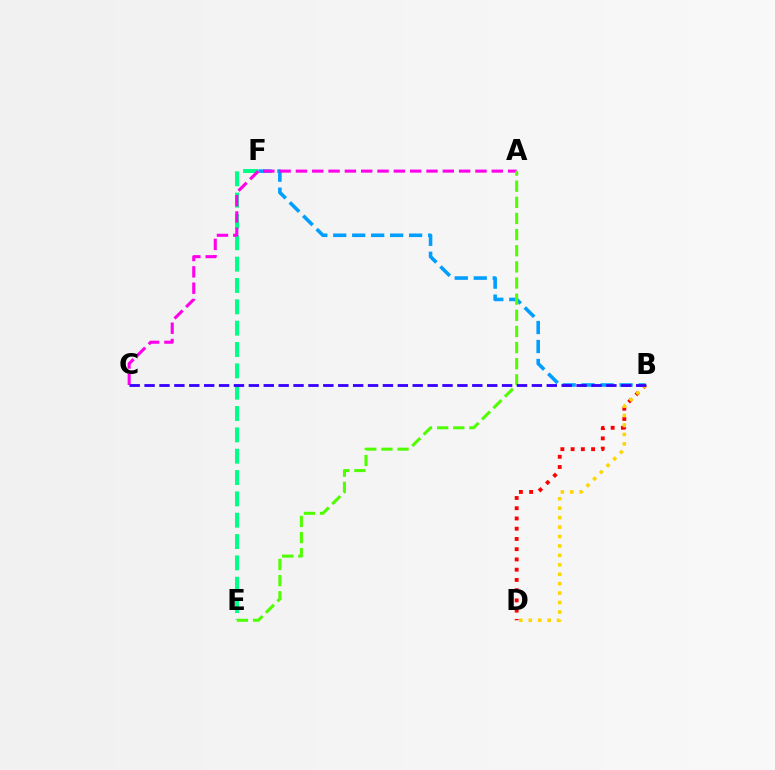{('B', 'D'): [{'color': '#ff0000', 'line_style': 'dotted', 'thickness': 2.78}, {'color': '#ffd500', 'line_style': 'dotted', 'thickness': 2.56}], ('B', 'F'): [{'color': '#009eff', 'line_style': 'dashed', 'thickness': 2.58}], ('E', 'F'): [{'color': '#00ff86', 'line_style': 'dashed', 'thickness': 2.9}], ('A', 'C'): [{'color': '#ff00ed', 'line_style': 'dashed', 'thickness': 2.22}], ('A', 'E'): [{'color': '#4fff00', 'line_style': 'dashed', 'thickness': 2.19}], ('B', 'C'): [{'color': '#3700ff', 'line_style': 'dashed', 'thickness': 2.02}]}